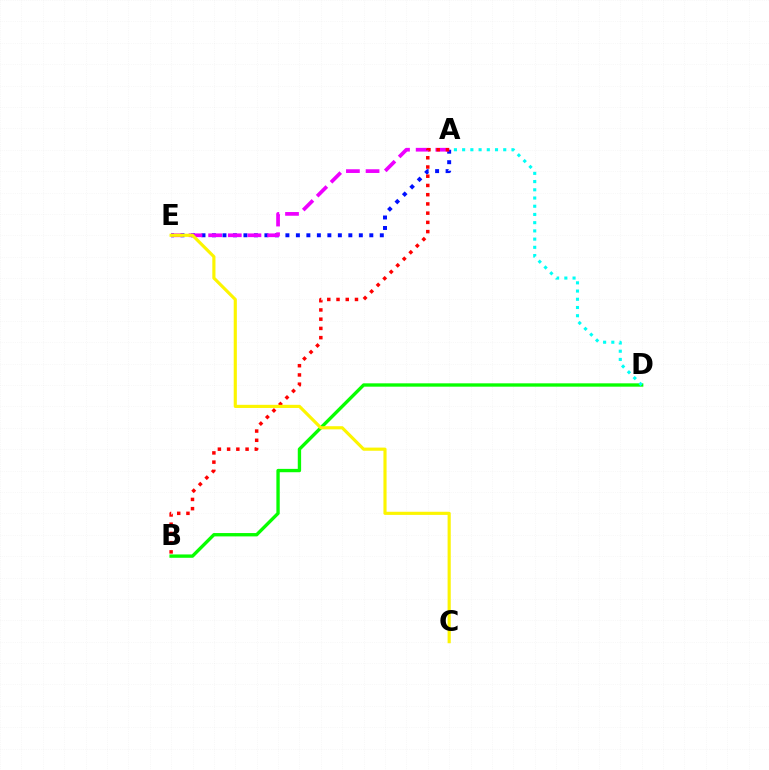{('A', 'E'): [{'color': '#0010ff', 'line_style': 'dotted', 'thickness': 2.85}, {'color': '#ee00ff', 'line_style': 'dashed', 'thickness': 2.67}], ('B', 'D'): [{'color': '#08ff00', 'line_style': 'solid', 'thickness': 2.41}], ('A', 'B'): [{'color': '#ff0000', 'line_style': 'dotted', 'thickness': 2.51}], ('A', 'D'): [{'color': '#00fff6', 'line_style': 'dotted', 'thickness': 2.23}], ('C', 'E'): [{'color': '#fcf500', 'line_style': 'solid', 'thickness': 2.26}]}